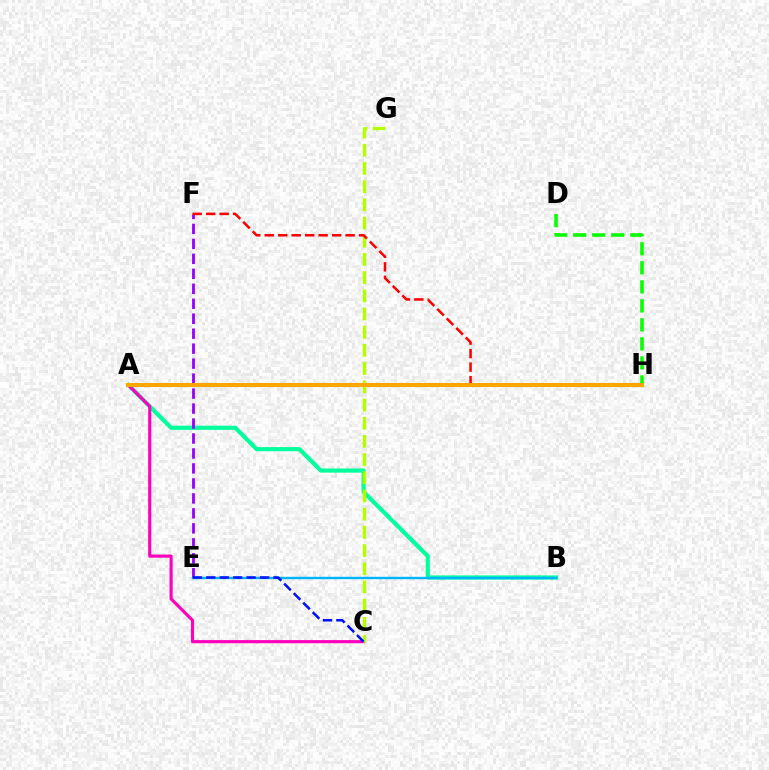{('A', 'B'): [{'color': '#00ff9d', 'line_style': 'solid', 'thickness': 2.99}], ('D', 'H'): [{'color': '#08ff00', 'line_style': 'dashed', 'thickness': 2.58}], ('A', 'C'): [{'color': '#ff00bd', 'line_style': 'solid', 'thickness': 2.27}], ('E', 'F'): [{'color': '#9b00ff', 'line_style': 'dashed', 'thickness': 2.03}], ('B', 'E'): [{'color': '#00b5ff', 'line_style': 'solid', 'thickness': 1.73}], ('C', 'G'): [{'color': '#b3ff00', 'line_style': 'dashed', 'thickness': 2.47}], ('F', 'H'): [{'color': '#ff0000', 'line_style': 'dashed', 'thickness': 1.83}], ('A', 'H'): [{'color': '#ffa500', 'line_style': 'solid', 'thickness': 2.92}], ('C', 'E'): [{'color': '#0010ff', 'line_style': 'dashed', 'thickness': 1.83}]}